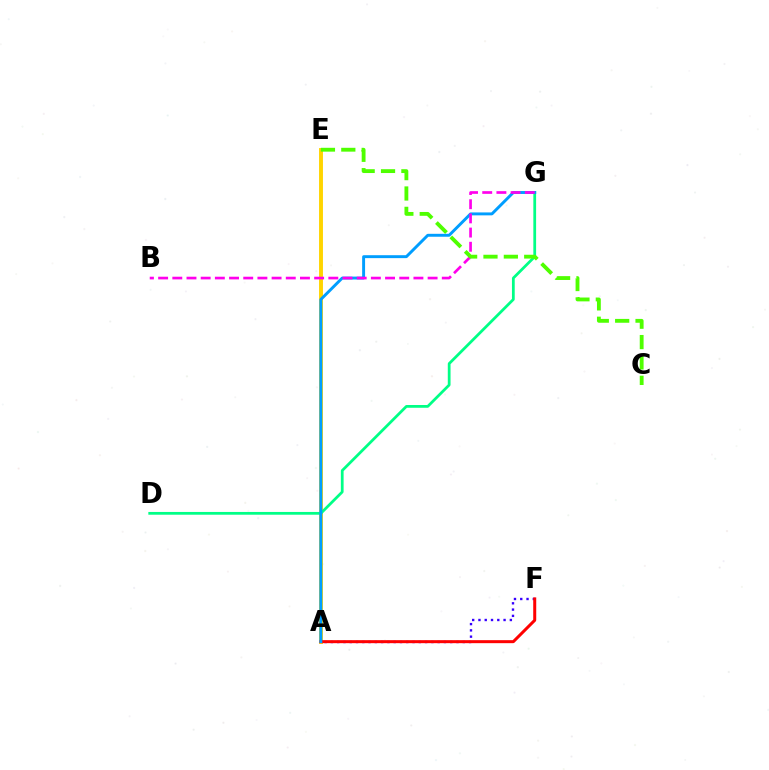{('A', 'E'): [{'color': '#ffd500', 'line_style': 'solid', 'thickness': 2.81}], ('A', 'F'): [{'color': '#3700ff', 'line_style': 'dotted', 'thickness': 1.71}, {'color': '#ff0000', 'line_style': 'solid', 'thickness': 2.16}], ('D', 'G'): [{'color': '#00ff86', 'line_style': 'solid', 'thickness': 1.99}], ('A', 'G'): [{'color': '#009eff', 'line_style': 'solid', 'thickness': 2.11}], ('B', 'G'): [{'color': '#ff00ed', 'line_style': 'dashed', 'thickness': 1.93}], ('C', 'E'): [{'color': '#4fff00', 'line_style': 'dashed', 'thickness': 2.77}]}